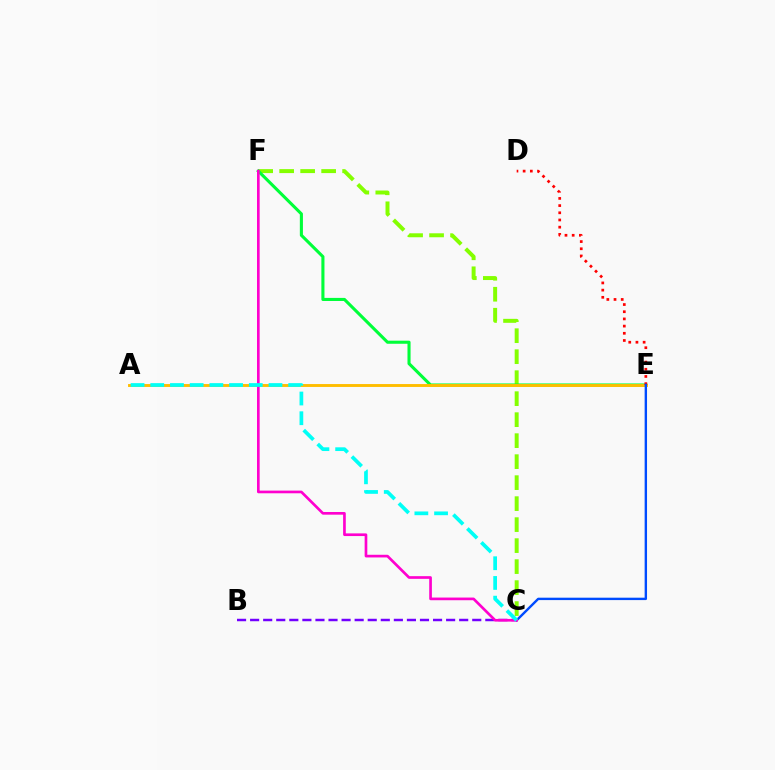{('C', 'F'): [{'color': '#84ff00', 'line_style': 'dashed', 'thickness': 2.85}, {'color': '#ff00cf', 'line_style': 'solid', 'thickness': 1.92}], ('E', 'F'): [{'color': '#00ff39', 'line_style': 'solid', 'thickness': 2.22}], ('B', 'C'): [{'color': '#7200ff', 'line_style': 'dashed', 'thickness': 1.78}], ('A', 'E'): [{'color': '#ffbd00', 'line_style': 'solid', 'thickness': 2.09}], ('D', 'E'): [{'color': '#ff0000', 'line_style': 'dotted', 'thickness': 1.95}], ('C', 'E'): [{'color': '#004bff', 'line_style': 'solid', 'thickness': 1.72}], ('A', 'C'): [{'color': '#00fff6', 'line_style': 'dashed', 'thickness': 2.68}]}